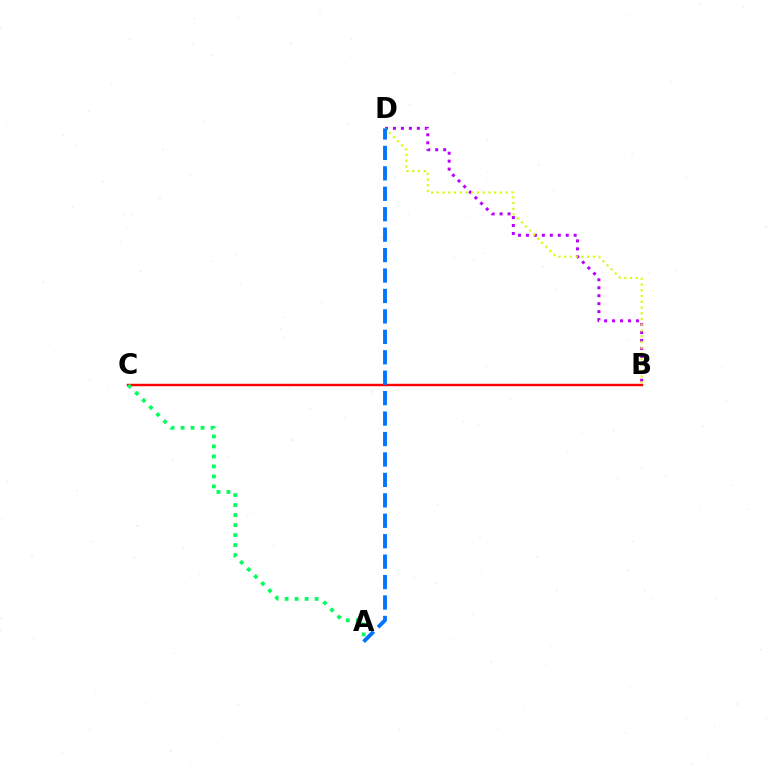{('B', 'D'): [{'color': '#b900ff', 'line_style': 'dotted', 'thickness': 2.16}, {'color': '#d1ff00', 'line_style': 'dotted', 'thickness': 1.56}], ('B', 'C'): [{'color': '#ff0000', 'line_style': 'solid', 'thickness': 1.74}], ('A', 'C'): [{'color': '#00ff5c', 'line_style': 'dotted', 'thickness': 2.72}], ('A', 'D'): [{'color': '#0074ff', 'line_style': 'dashed', 'thickness': 2.78}]}